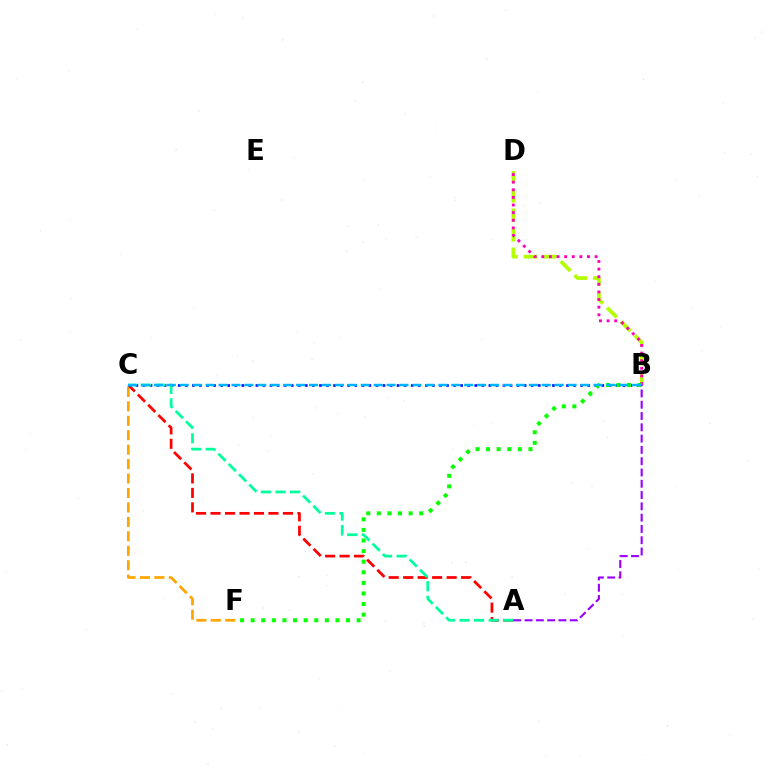{('C', 'F'): [{'color': '#ffa500', 'line_style': 'dashed', 'thickness': 1.96}], ('B', 'D'): [{'color': '#b3ff00', 'line_style': 'dashed', 'thickness': 2.65}, {'color': '#ff00bd', 'line_style': 'dotted', 'thickness': 2.07}], ('A', 'C'): [{'color': '#ff0000', 'line_style': 'dashed', 'thickness': 1.97}, {'color': '#00ff9d', 'line_style': 'dashed', 'thickness': 1.98}], ('B', 'C'): [{'color': '#0010ff', 'line_style': 'dotted', 'thickness': 1.92}, {'color': '#00b5ff', 'line_style': 'dashed', 'thickness': 1.76}], ('B', 'F'): [{'color': '#08ff00', 'line_style': 'dotted', 'thickness': 2.88}], ('A', 'B'): [{'color': '#9b00ff', 'line_style': 'dashed', 'thickness': 1.53}]}